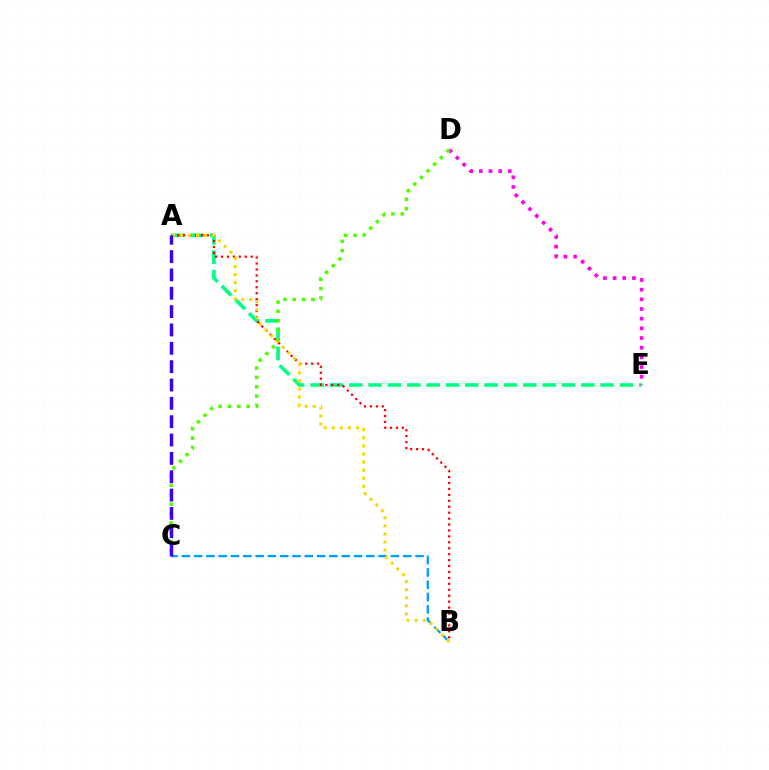{('B', 'C'): [{'color': '#009eff', 'line_style': 'dashed', 'thickness': 1.67}], ('A', 'E'): [{'color': '#00ff86', 'line_style': 'dashed', 'thickness': 2.63}], ('D', 'E'): [{'color': '#ff00ed', 'line_style': 'dotted', 'thickness': 2.63}], ('A', 'B'): [{'color': '#ff0000', 'line_style': 'dotted', 'thickness': 1.61}, {'color': '#ffd500', 'line_style': 'dotted', 'thickness': 2.19}], ('C', 'D'): [{'color': '#4fff00', 'line_style': 'dotted', 'thickness': 2.54}], ('A', 'C'): [{'color': '#3700ff', 'line_style': 'dashed', 'thickness': 2.49}]}